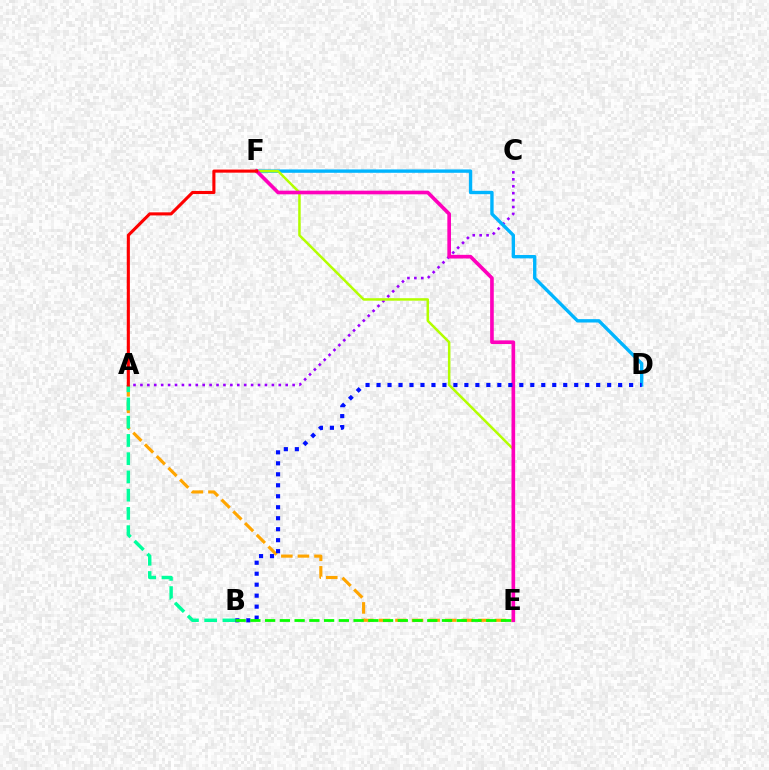{('A', 'C'): [{'color': '#9b00ff', 'line_style': 'dotted', 'thickness': 1.88}], ('D', 'F'): [{'color': '#00b5ff', 'line_style': 'solid', 'thickness': 2.42}], ('E', 'F'): [{'color': '#b3ff00', 'line_style': 'solid', 'thickness': 1.8}, {'color': '#ff00bd', 'line_style': 'solid', 'thickness': 2.63}], ('A', 'E'): [{'color': '#ffa500', 'line_style': 'dashed', 'thickness': 2.25}], ('A', 'B'): [{'color': '#00ff9d', 'line_style': 'dashed', 'thickness': 2.48}], ('B', 'D'): [{'color': '#0010ff', 'line_style': 'dotted', 'thickness': 2.98}], ('A', 'F'): [{'color': '#ff0000', 'line_style': 'solid', 'thickness': 2.23}], ('B', 'E'): [{'color': '#08ff00', 'line_style': 'dashed', 'thickness': 2.0}]}